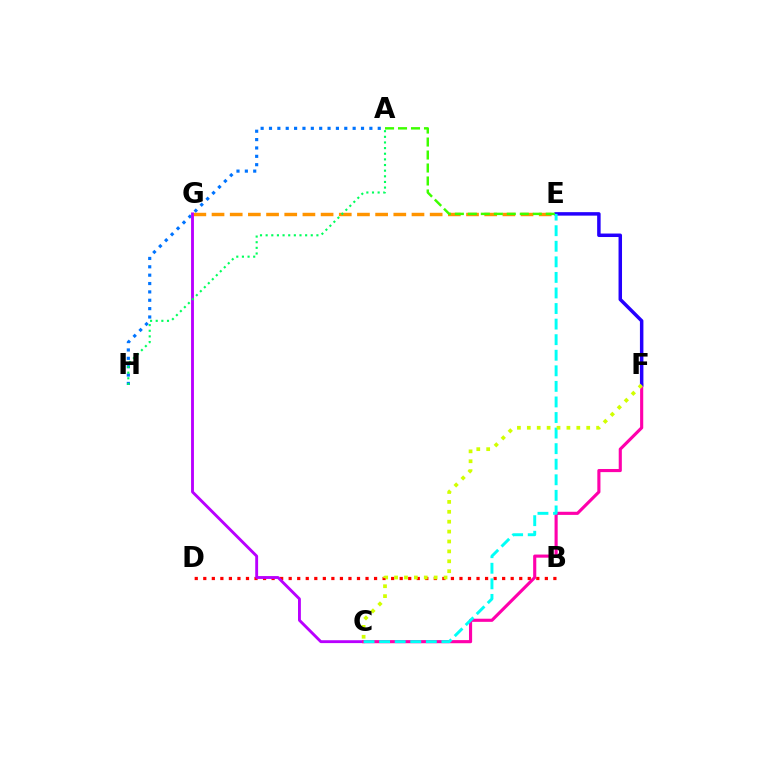{('B', 'D'): [{'color': '#ff0000', 'line_style': 'dotted', 'thickness': 2.32}], ('E', 'G'): [{'color': '#ff9400', 'line_style': 'dashed', 'thickness': 2.47}], ('A', 'H'): [{'color': '#0074ff', 'line_style': 'dotted', 'thickness': 2.27}, {'color': '#00ff5c', 'line_style': 'dotted', 'thickness': 1.53}], ('C', 'G'): [{'color': '#b900ff', 'line_style': 'solid', 'thickness': 2.07}], ('C', 'F'): [{'color': '#ff00ac', 'line_style': 'solid', 'thickness': 2.25}, {'color': '#d1ff00', 'line_style': 'dotted', 'thickness': 2.69}], ('E', 'F'): [{'color': '#2500ff', 'line_style': 'solid', 'thickness': 2.51}], ('C', 'E'): [{'color': '#00fff6', 'line_style': 'dashed', 'thickness': 2.11}], ('A', 'E'): [{'color': '#3dff00', 'line_style': 'dashed', 'thickness': 1.76}]}